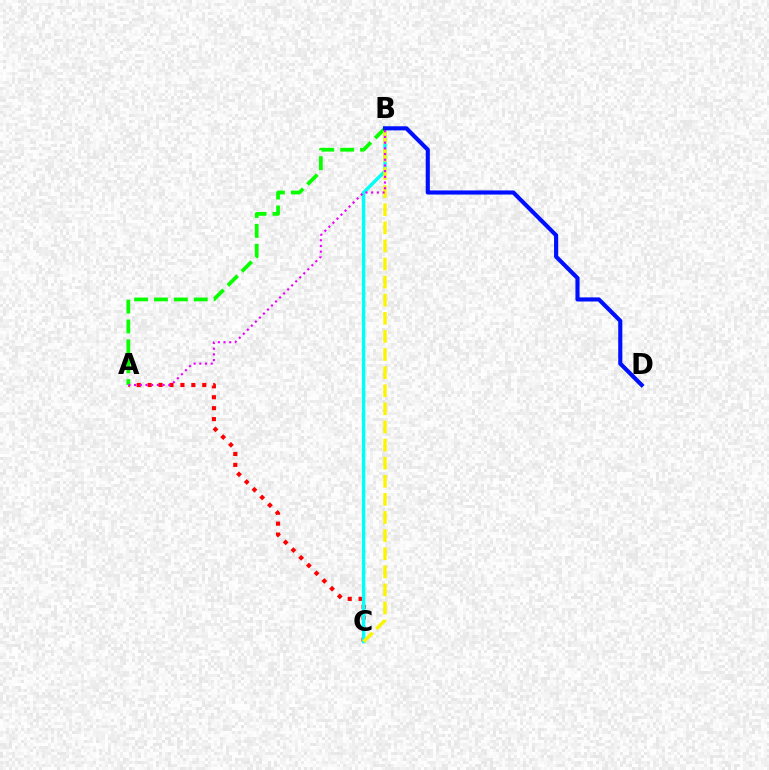{('A', 'C'): [{'color': '#ff0000', 'line_style': 'dotted', 'thickness': 2.97}], ('B', 'C'): [{'color': '#00fff6', 'line_style': 'solid', 'thickness': 2.47}, {'color': '#fcf500', 'line_style': 'dashed', 'thickness': 2.46}], ('A', 'B'): [{'color': '#08ff00', 'line_style': 'dashed', 'thickness': 2.7}, {'color': '#ee00ff', 'line_style': 'dotted', 'thickness': 1.55}], ('B', 'D'): [{'color': '#0010ff', 'line_style': 'solid', 'thickness': 2.97}]}